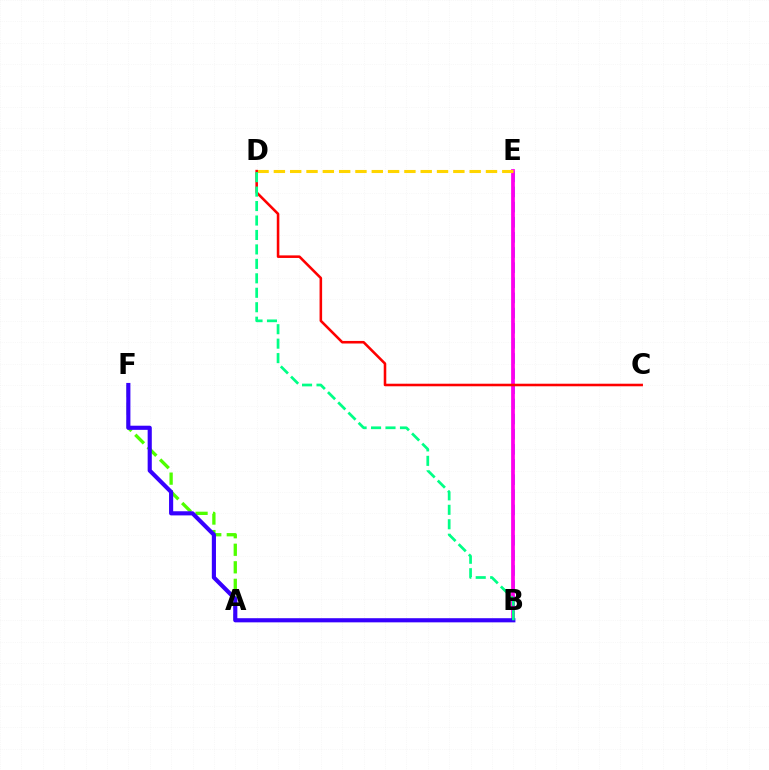{('B', 'E'): [{'color': '#009eff', 'line_style': 'dashed', 'thickness': 2.06}, {'color': '#ff00ed', 'line_style': 'solid', 'thickness': 2.69}], ('D', 'E'): [{'color': '#ffd500', 'line_style': 'dashed', 'thickness': 2.22}], ('A', 'F'): [{'color': '#4fff00', 'line_style': 'dashed', 'thickness': 2.38}], ('B', 'F'): [{'color': '#3700ff', 'line_style': 'solid', 'thickness': 2.98}], ('C', 'D'): [{'color': '#ff0000', 'line_style': 'solid', 'thickness': 1.85}], ('B', 'D'): [{'color': '#00ff86', 'line_style': 'dashed', 'thickness': 1.96}]}